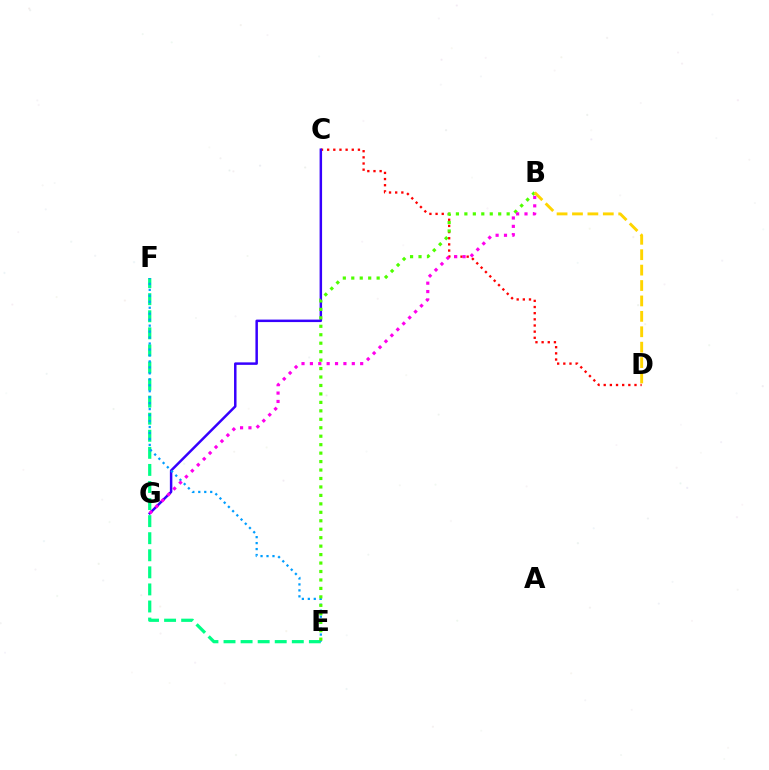{('C', 'D'): [{'color': '#ff0000', 'line_style': 'dotted', 'thickness': 1.67}], ('E', 'F'): [{'color': '#00ff86', 'line_style': 'dashed', 'thickness': 2.32}, {'color': '#009eff', 'line_style': 'dotted', 'thickness': 1.62}], ('C', 'G'): [{'color': '#3700ff', 'line_style': 'solid', 'thickness': 1.79}], ('B', 'E'): [{'color': '#4fff00', 'line_style': 'dotted', 'thickness': 2.3}], ('B', 'D'): [{'color': '#ffd500', 'line_style': 'dashed', 'thickness': 2.09}], ('B', 'G'): [{'color': '#ff00ed', 'line_style': 'dotted', 'thickness': 2.28}]}